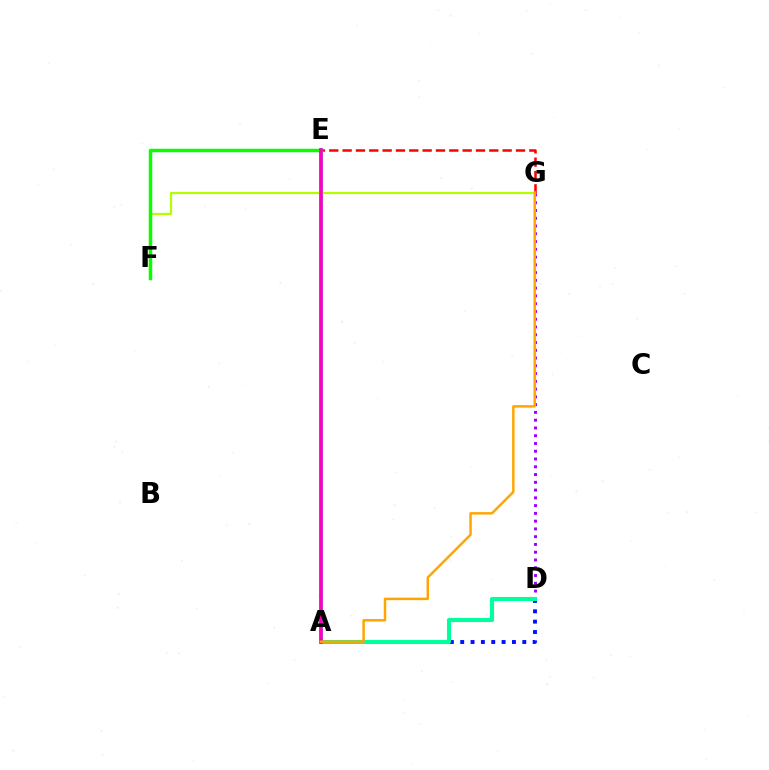{('A', 'E'): [{'color': '#00b5ff', 'line_style': 'solid', 'thickness': 2.56}, {'color': '#ff00bd', 'line_style': 'solid', 'thickness': 2.55}], ('A', 'D'): [{'color': '#0010ff', 'line_style': 'dotted', 'thickness': 2.81}, {'color': '#00ff9d', 'line_style': 'solid', 'thickness': 2.96}], ('F', 'G'): [{'color': '#b3ff00', 'line_style': 'solid', 'thickness': 1.58}], ('D', 'G'): [{'color': '#9b00ff', 'line_style': 'dotted', 'thickness': 2.11}], ('E', 'G'): [{'color': '#ff0000', 'line_style': 'dashed', 'thickness': 1.81}], ('E', 'F'): [{'color': '#08ff00', 'line_style': 'solid', 'thickness': 2.49}], ('A', 'G'): [{'color': '#ffa500', 'line_style': 'solid', 'thickness': 1.78}]}